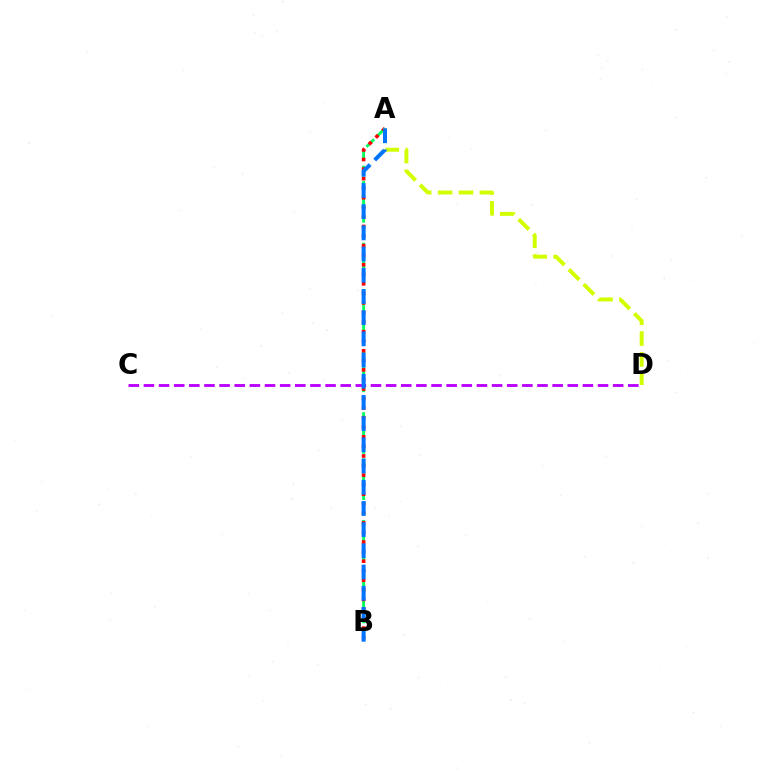{('A', 'B'): [{'color': '#00ff5c', 'line_style': 'dashed', 'thickness': 2.09}, {'color': '#ff0000', 'line_style': 'dotted', 'thickness': 2.6}, {'color': '#0074ff', 'line_style': 'dashed', 'thickness': 2.88}], ('A', 'D'): [{'color': '#d1ff00', 'line_style': 'dashed', 'thickness': 2.84}], ('C', 'D'): [{'color': '#b900ff', 'line_style': 'dashed', 'thickness': 2.06}]}